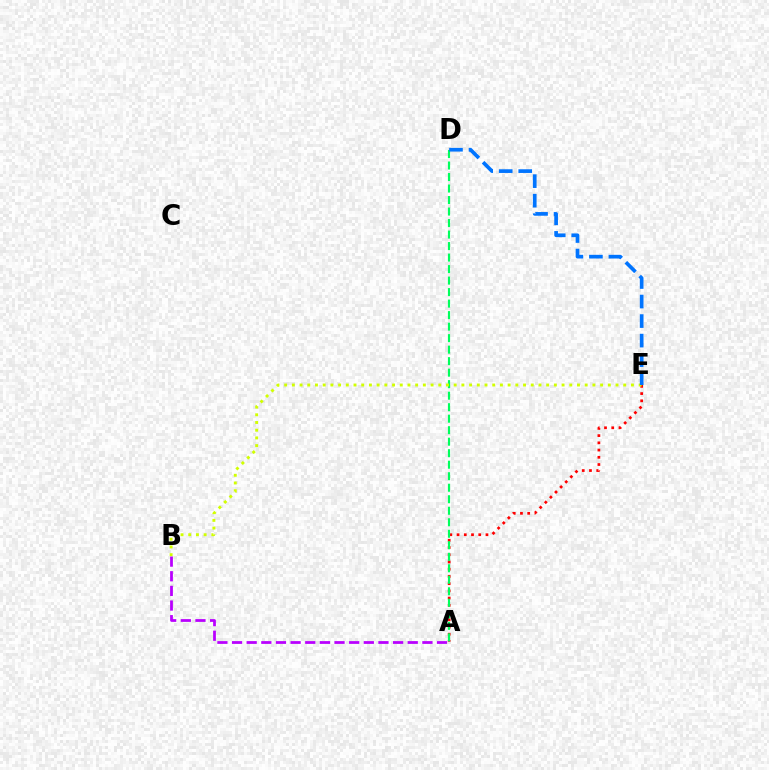{('A', 'E'): [{'color': '#ff0000', 'line_style': 'dotted', 'thickness': 1.96}], ('A', 'D'): [{'color': '#00ff5c', 'line_style': 'dashed', 'thickness': 1.56}], ('A', 'B'): [{'color': '#b900ff', 'line_style': 'dashed', 'thickness': 1.99}], ('B', 'E'): [{'color': '#d1ff00', 'line_style': 'dotted', 'thickness': 2.09}], ('D', 'E'): [{'color': '#0074ff', 'line_style': 'dashed', 'thickness': 2.65}]}